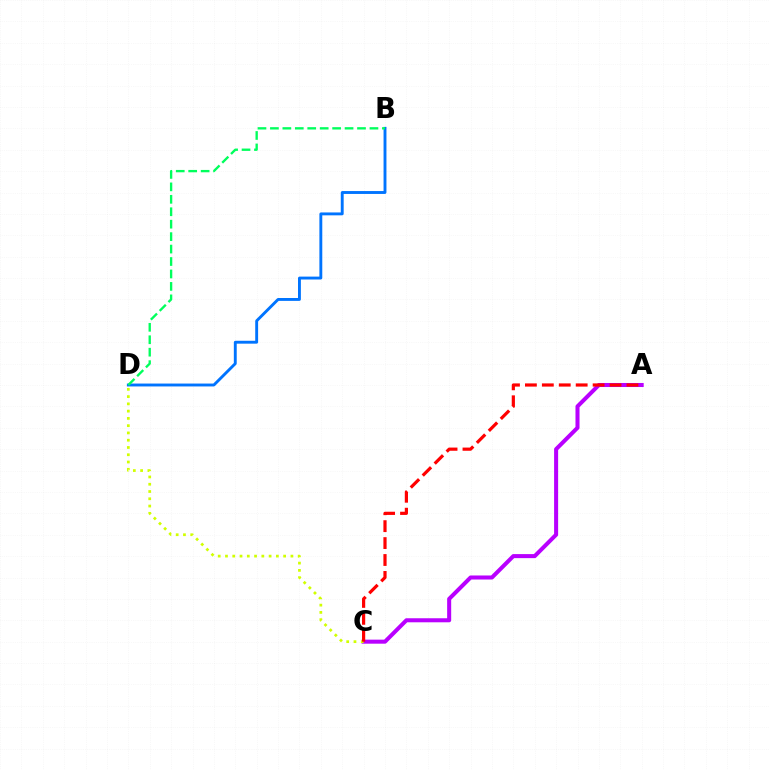{('A', 'C'): [{'color': '#b900ff', 'line_style': 'solid', 'thickness': 2.91}, {'color': '#ff0000', 'line_style': 'dashed', 'thickness': 2.3}], ('C', 'D'): [{'color': '#d1ff00', 'line_style': 'dotted', 'thickness': 1.97}], ('B', 'D'): [{'color': '#0074ff', 'line_style': 'solid', 'thickness': 2.08}, {'color': '#00ff5c', 'line_style': 'dashed', 'thickness': 1.69}]}